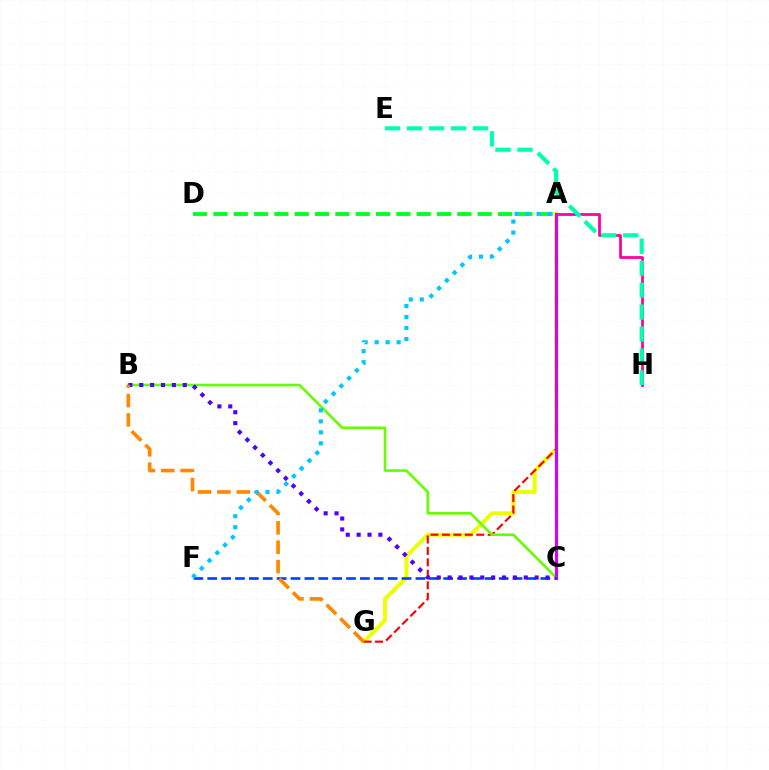{('A', 'G'): [{'color': '#eeff00', 'line_style': 'solid', 'thickness': 2.85}, {'color': '#ff0000', 'line_style': 'dashed', 'thickness': 1.55}], ('A', 'H'): [{'color': '#ff00a0', 'line_style': 'solid', 'thickness': 1.99}], ('B', 'C'): [{'color': '#66ff00', 'line_style': 'solid', 'thickness': 1.89}, {'color': '#4f00ff', 'line_style': 'dotted', 'thickness': 2.95}], ('A', 'C'): [{'color': '#d600ff', 'line_style': 'solid', 'thickness': 2.27}], ('E', 'H'): [{'color': '#00ffaf', 'line_style': 'dashed', 'thickness': 2.98}], ('A', 'D'): [{'color': '#00ff27', 'line_style': 'dashed', 'thickness': 2.76}], ('C', 'F'): [{'color': '#003fff', 'line_style': 'dashed', 'thickness': 1.89}], ('B', 'G'): [{'color': '#ff8800', 'line_style': 'dashed', 'thickness': 2.63}], ('A', 'F'): [{'color': '#00c7ff', 'line_style': 'dotted', 'thickness': 2.99}]}